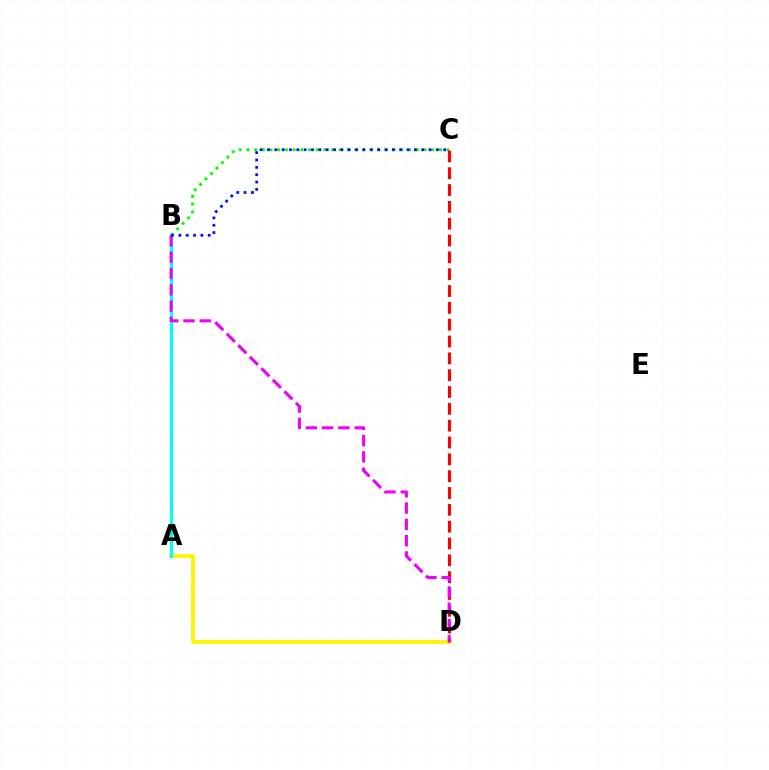{('B', 'C'): [{'color': '#08ff00', 'line_style': 'dotted', 'thickness': 2.09}, {'color': '#0010ff', 'line_style': 'dotted', 'thickness': 2.0}], ('A', 'D'): [{'color': '#fcf500', 'line_style': 'solid', 'thickness': 2.74}], ('C', 'D'): [{'color': '#ff0000', 'line_style': 'dashed', 'thickness': 2.29}], ('A', 'B'): [{'color': '#00fff6', 'line_style': 'solid', 'thickness': 2.29}], ('B', 'D'): [{'color': '#ee00ff', 'line_style': 'dashed', 'thickness': 2.21}]}